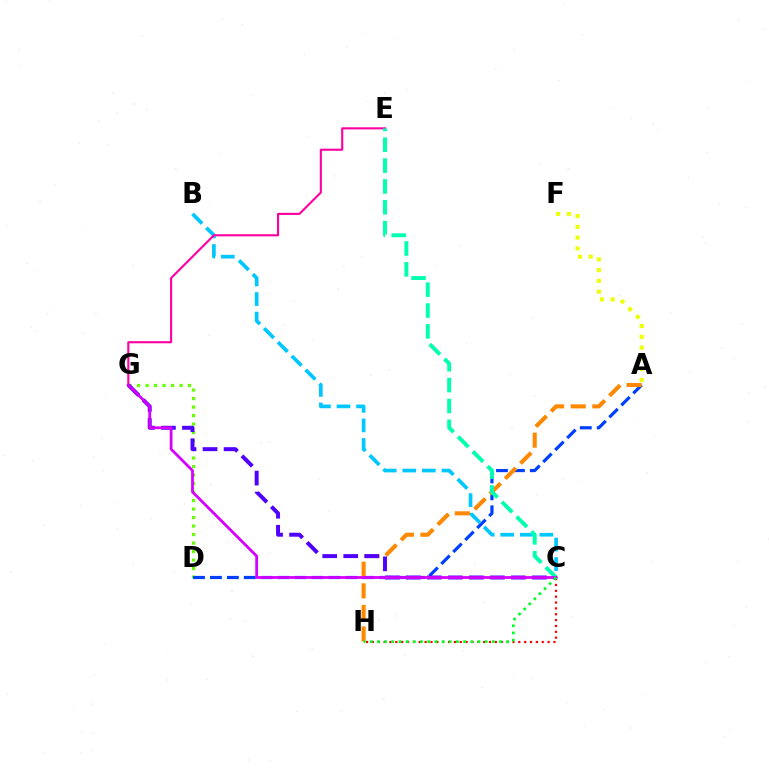{('C', 'H'): [{'color': '#ff0000', 'line_style': 'dotted', 'thickness': 1.59}, {'color': '#00ff27', 'line_style': 'dotted', 'thickness': 1.95}], ('D', 'G'): [{'color': '#66ff00', 'line_style': 'dotted', 'thickness': 2.31}], ('B', 'C'): [{'color': '#00c7ff', 'line_style': 'dashed', 'thickness': 2.66}], ('E', 'G'): [{'color': '#ff00a0', 'line_style': 'solid', 'thickness': 1.52}], ('A', 'D'): [{'color': '#003fff', 'line_style': 'dashed', 'thickness': 2.3}], ('A', 'H'): [{'color': '#ff8800', 'line_style': 'dashed', 'thickness': 2.93}], ('C', 'G'): [{'color': '#4f00ff', 'line_style': 'dashed', 'thickness': 2.85}, {'color': '#d600ff', 'line_style': 'solid', 'thickness': 1.99}], ('A', 'F'): [{'color': '#eeff00', 'line_style': 'dotted', 'thickness': 2.93}], ('C', 'E'): [{'color': '#00ffaf', 'line_style': 'dashed', 'thickness': 2.83}]}